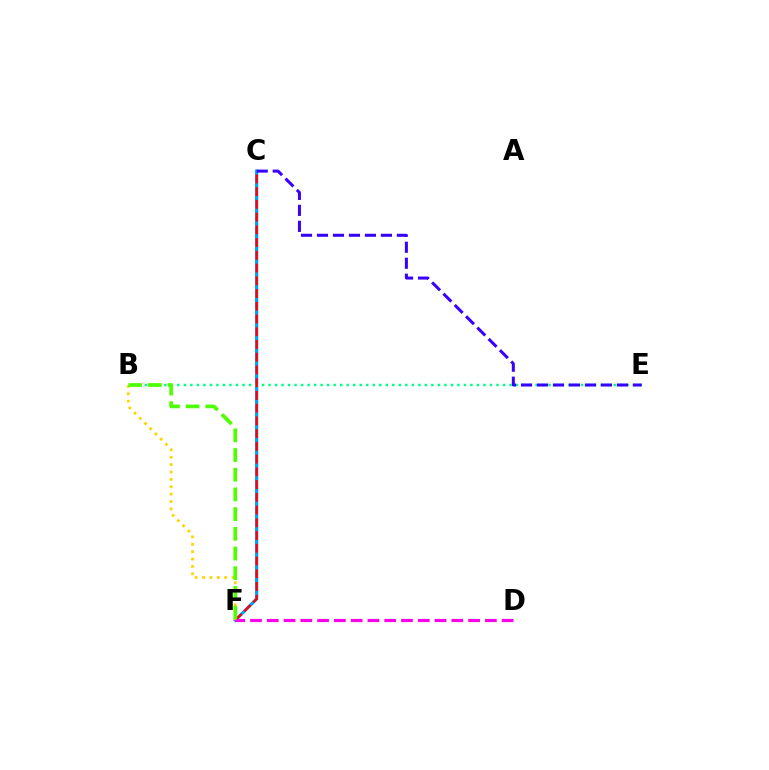{('C', 'F'): [{'color': '#009eff', 'line_style': 'solid', 'thickness': 2.3}, {'color': '#ff0000', 'line_style': 'dashed', 'thickness': 1.73}], ('B', 'E'): [{'color': '#00ff86', 'line_style': 'dotted', 'thickness': 1.77}], ('C', 'E'): [{'color': '#3700ff', 'line_style': 'dashed', 'thickness': 2.17}], ('B', 'F'): [{'color': '#ffd500', 'line_style': 'dotted', 'thickness': 2.0}, {'color': '#4fff00', 'line_style': 'dashed', 'thickness': 2.68}], ('D', 'F'): [{'color': '#ff00ed', 'line_style': 'dashed', 'thickness': 2.28}]}